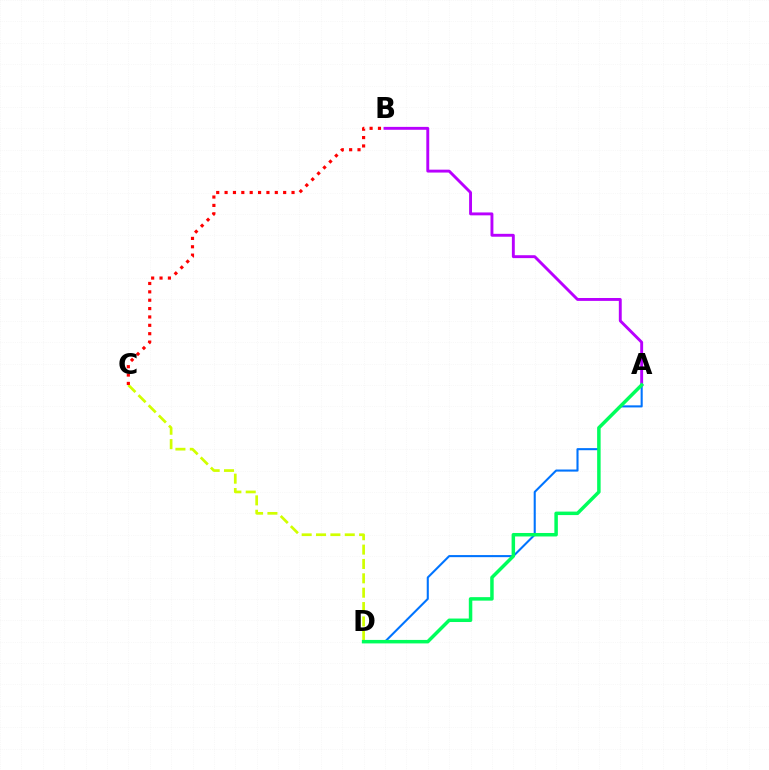{('A', 'D'): [{'color': '#0074ff', 'line_style': 'solid', 'thickness': 1.5}, {'color': '#00ff5c', 'line_style': 'solid', 'thickness': 2.51}], ('A', 'B'): [{'color': '#b900ff', 'line_style': 'solid', 'thickness': 2.09}], ('C', 'D'): [{'color': '#d1ff00', 'line_style': 'dashed', 'thickness': 1.95}], ('B', 'C'): [{'color': '#ff0000', 'line_style': 'dotted', 'thickness': 2.27}]}